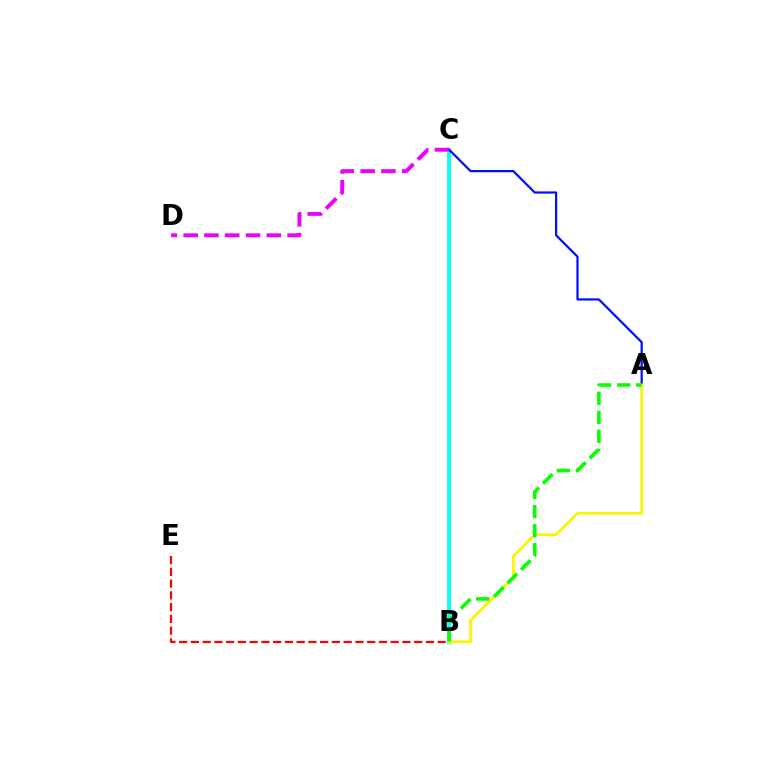{('B', 'C'): [{'color': '#00fff6', 'line_style': 'solid', 'thickness': 2.75}], ('A', 'C'): [{'color': '#0010ff', 'line_style': 'solid', 'thickness': 1.6}], ('A', 'B'): [{'color': '#fcf500', 'line_style': 'solid', 'thickness': 1.96}, {'color': '#08ff00', 'line_style': 'dashed', 'thickness': 2.59}], ('B', 'E'): [{'color': '#ff0000', 'line_style': 'dashed', 'thickness': 1.6}], ('C', 'D'): [{'color': '#ee00ff', 'line_style': 'dashed', 'thickness': 2.82}]}